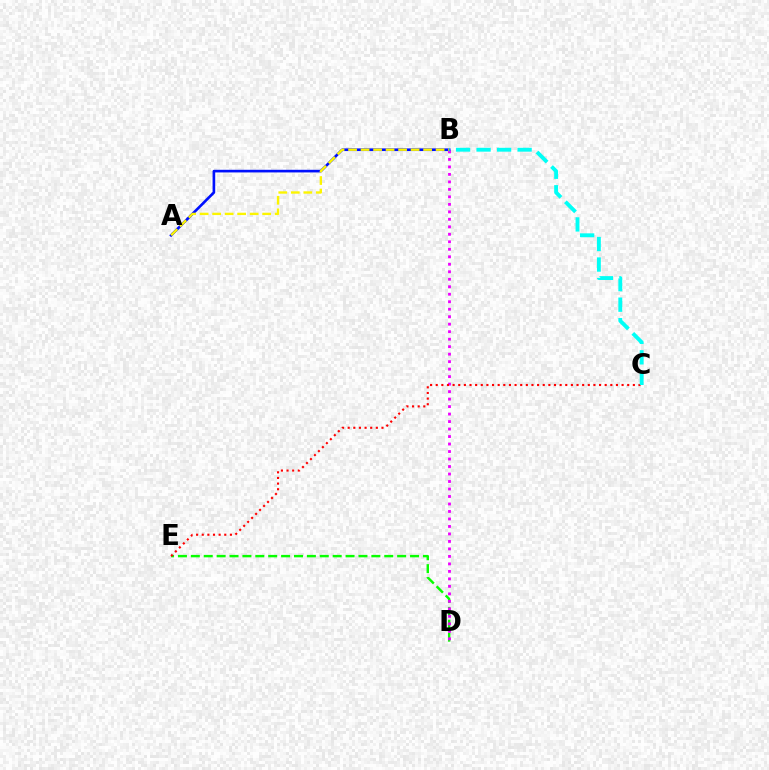{('D', 'E'): [{'color': '#08ff00', 'line_style': 'dashed', 'thickness': 1.75}], ('B', 'D'): [{'color': '#ee00ff', 'line_style': 'dotted', 'thickness': 2.04}], ('C', 'E'): [{'color': '#ff0000', 'line_style': 'dotted', 'thickness': 1.53}], ('A', 'B'): [{'color': '#0010ff', 'line_style': 'solid', 'thickness': 1.91}, {'color': '#fcf500', 'line_style': 'dashed', 'thickness': 1.7}], ('B', 'C'): [{'color': '#00fff6', 'line_style': 'dashed', 'thickness': 2.79}]}